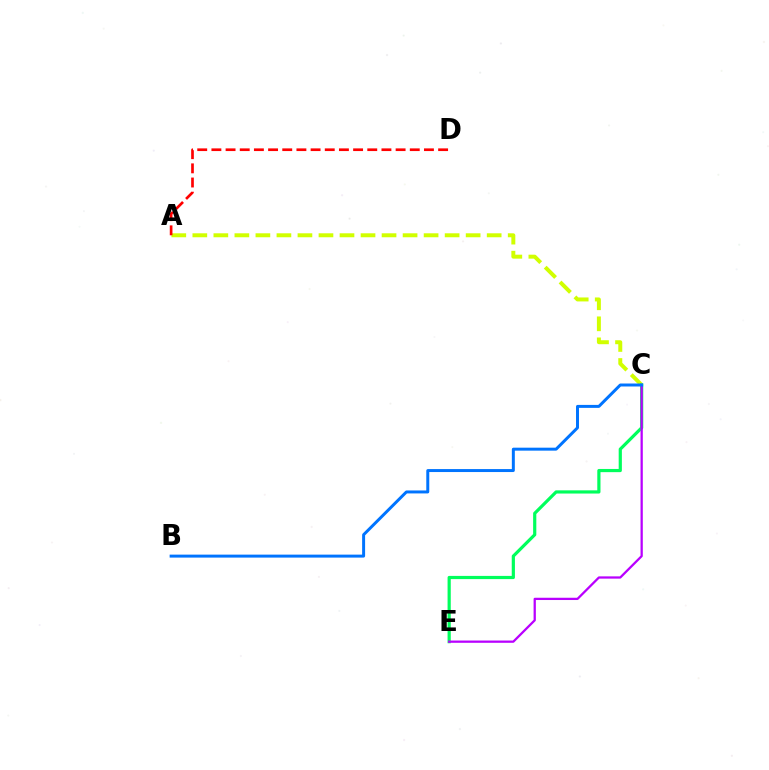{('A', 'C'): [{'color': '#d1ff00', 'line_style': 'dashed', 'thickness': 2.86}], ('C', 'E'): [{'color': '#00ff5c', 'line_style': 'solid', 'thickness': 2.3}, {'color': '#b900ff', 'line_style': 'solid', 'thickness': 1.63}], ('A', 'D'): [{'color': '#ff0000', 'line_style': 'dashed', 'thickness': 1.92}], ('B', 'C'): [{'color': '#0074ff', 'line_style': 'solid', 'thickness': 2.14}]}